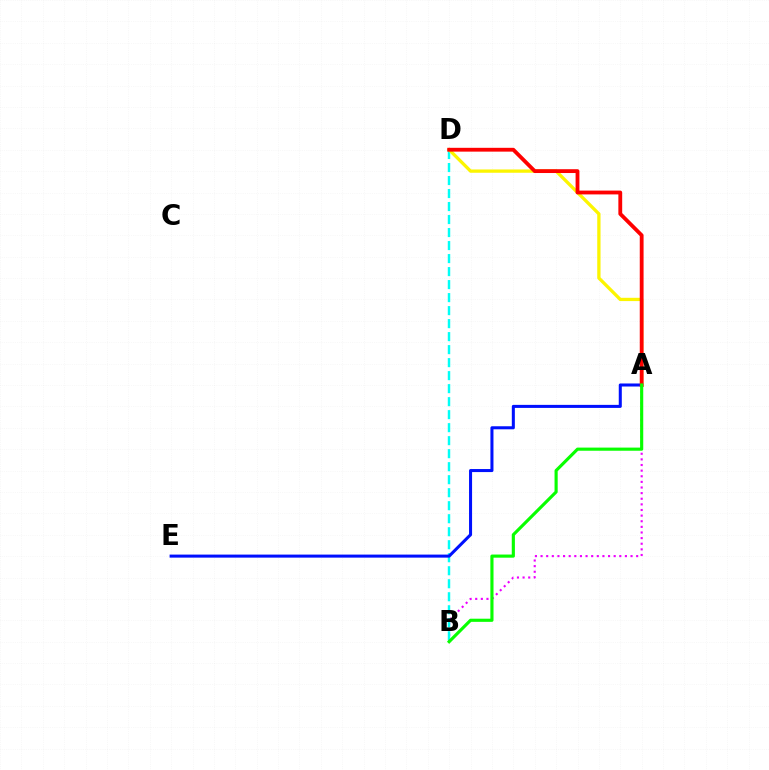{('A', 'B'): [{'color': '#ee00ff', 'line_style': 'dotted', 'thickness': 1.53}, {'color': '#08ff00', 'line_style': 'solid', 'thickness': 2.26}], ('B', 'D'): [{'color': '#00fff6', 'line_style': 'dashed', 'thickness': 1.77}], ('A', 'E'): [{'color': '#0010ff', 'line_style': 'solid', 'thickness': 2.19}], ('A', 'D'): [{'color': '#fcf500', 'line_style': 'solid', 'thickness': 2.37}, {'color': '#ff0000', 'line_style': 'solid', 'thickness': 2.75}]}